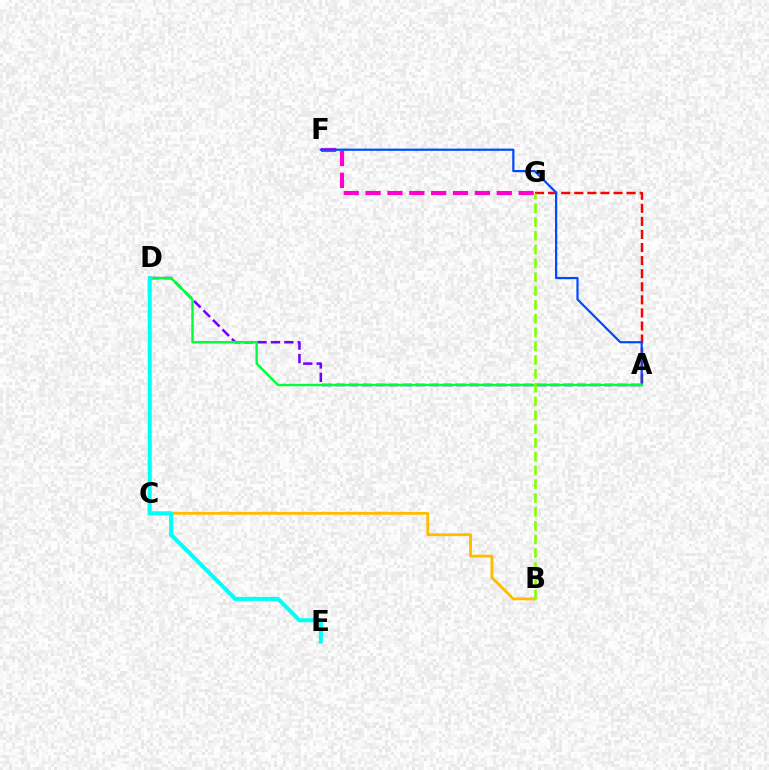{('B', 'C'): [{'color': '#ffbd00', 'line_style': 'solid', 'thickness': 2.07}], ('A', 'G'): [{'color': '#ff0000', 'line_style': 'dashed', 'thickness': 1.78}], ('F', 'G'): [{'color': '#ff00cf', 'line_style': 'dashed', 'thickness': 2.97}], ('A', 'D'): [{'color': '#7200ff', 'line_style': 'dashed', 'thickness': 1.82}, {'color': '#00ff39', 'line_style': 'solid', 'thickness': 1.73}], ('A', 'F'): [{'color': '#004bff', 'line_style': 'solid', 'thickness': 1.6}], ('D', 'E'): [{'color': '#00fff6', 'line_style': 'solid', 'thickness': 2.9}], ('B', 'G'): [{'color': '#84ff00', 'line_style': 'dashed', 'thickness': 1.87}]}